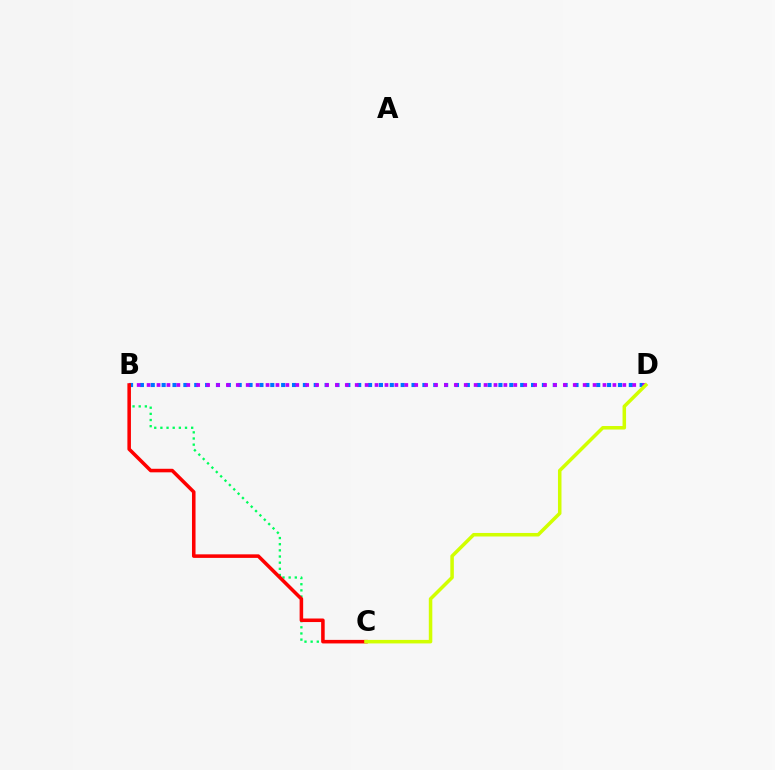{('B', 'D'): [{'color': '#0074ff', 'line_style': 'dotted', 'thickness': 2.95}, {'color': '#b900ff', 'line_style': 'dotted', 'thickness': 2.69}], ('B', 'C'): [{'color': '#00ff5c', 'line_style': 'dotted', 'thickness': 1.67}, {'color': '#ff0000', 'line_style': 'solid', 'thickness': 2.55}], ('C', 'D'): [{'color': '#d1ff00', 'line_style': 'solid', 'thickness': 2.53}]}